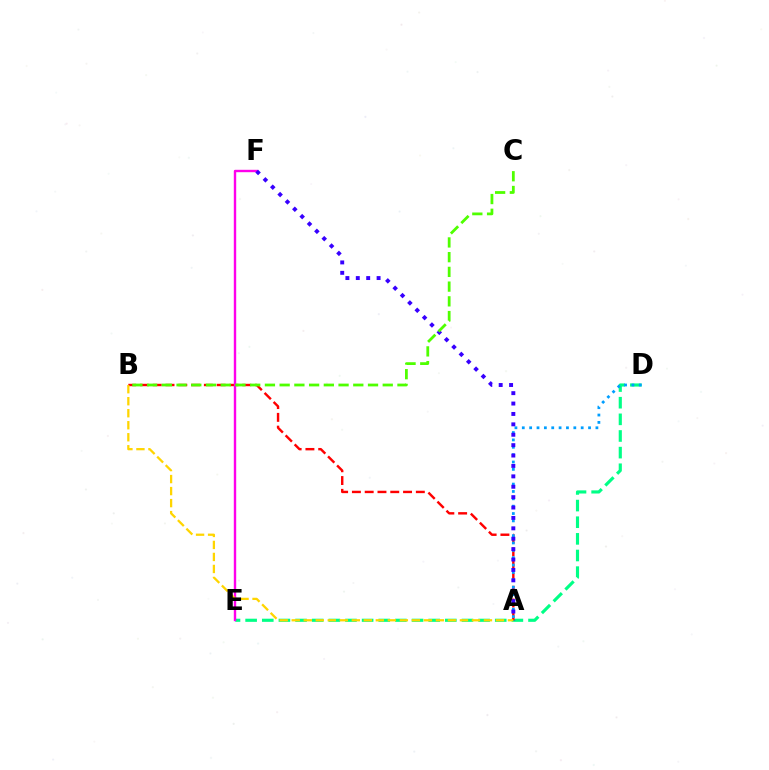{('D', 'E'): [{'color': '#00ff86', 'line_style': 'dashed', 'thickness': 2.26}], ('A', 'B'): [{'color': '#ff0000', 'line_style': 'dashed', 'thickness': 1.74}, {'color': '#ffd500', 'line_style': 'dashed', 'thickness': 1.63}], ('A', 'D'): [{'color': '#009eff', 'line_style': 'dotted', 'thickness': 2.0}], ('E', 'F'): [{'color': '#ff00ed', 'line_style': 'solid', 'thickness': 1.73}], ('A', 'F'): [{'color': '#3700ff', 'line_style': 'dotted', 'thickness': 2.83}], ('B', 'C'): [{'color': '#4fff00', 'line_style': 'dashed', 'thickness': 2.0}]}